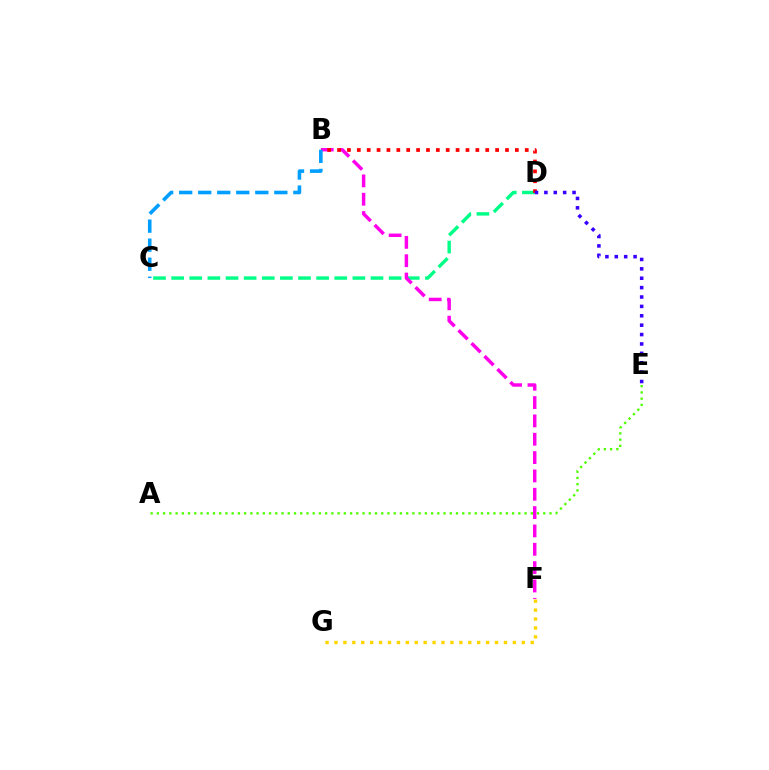{('C', 'D'): [{'color': '#00ff86', 'line_style': 'dashed', 'thickness': 2.46}], ('B', 'F'): [{'color': '#ff00ed', 'line_style': 'dashed', 'thickness': 2.49}], ('B', 'D'): [{'color': '#ff0000', 'line_style': 'dotted', 'thickness': 2.68}], ('B', 'C'): [{'color': '#009eff', 'line_style': 'dashed', 'thickness': 2.59}], ('D', 'E'): [{'color': '#3700ff', 'line_style': 'dotted', 'thickness': 2.55}], ('A', 'E'): [{'color': '#4fff00', 'line_style': 'dotted', 'thickness': 1.69}], ('F', 'G'): [{'color': '#ffd500', 'line_style': 'dotted', 'thickness': 2.42}]}